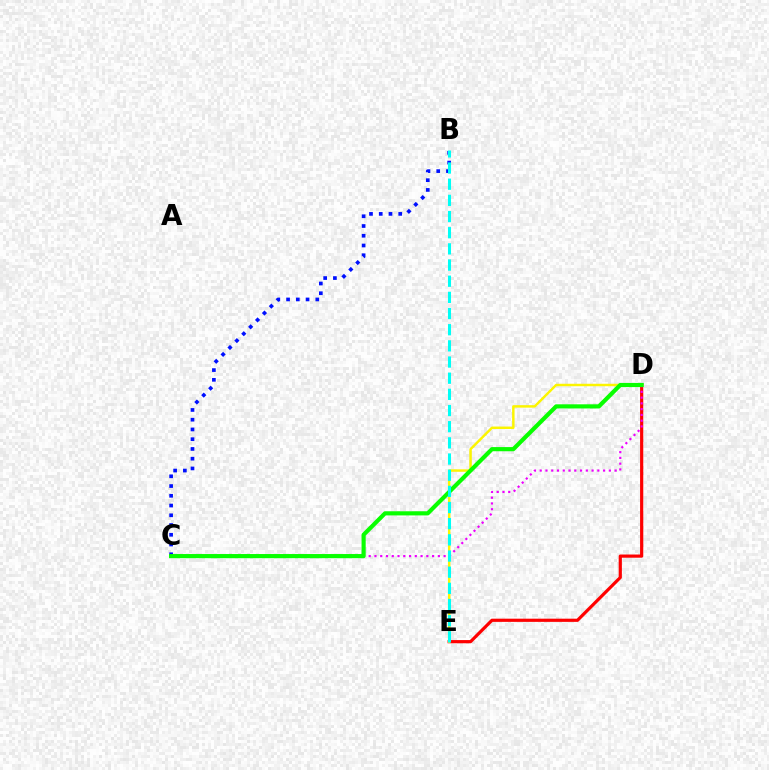{('D', 'E'): [{'color': '#ff0000', 'line_style': 'solid', 'thickness': 2.3}, {'color': '#fcf500', 'line_style': 'solid', 'thickness': 1.77}], ('B', 'C'): [{'color': '#0010ff', 'line_style': 'dotted', 'thickness': 2.65}], ('C', 'D'): [{'color': '#ee00ff', 'line_style': 'dotted', 'thickness': 1.57}, {'color': '#08ff00', 'line_style': 'solid', 'thickness': 2.99}], ('B', 'E'): [{'color': '#00fff6', 'line_style': 'dashed', 'thickness': 2.2}]}